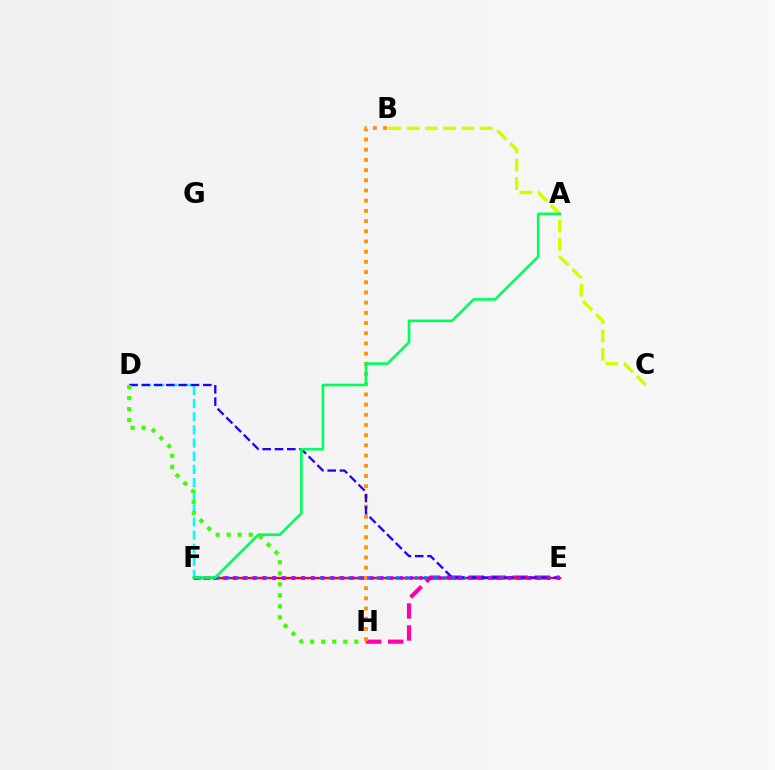{('E', 'H'): [{'color': '#ff00ac', 'line_style': 'dashed', 'thickness': 2.99}], ('B', 'C'): [{'color': '#d1ff00', 'line_style': 'dashed', 'thickness': 2.48}], ('D', 'F'): [{'color': '#00fff6', 'line_style': 'dashed', 'thickness': 1.79}], ('E', 'F'): [{'color': '#ff0000', 'line_style': 'solid', 'thickness': 1.68}, {'color': '#0074ff', 'line_style': 'dotted', 'thickness': 2.57}, {'color': '#b900ff', 'line_style': 'dotted', 'thickness': 2.66}], ('B', 'H'): [{'color': '#ff9400', 'line_style': 'dotted', 'thickness': 2.77}], ('D', 'E'): [{'color': '#2500ff', 'line_style': 'dashed', 'thickness': 1.67}], ('D', 'H'): [{'color': '#3dff00', 'line_style': 'dotted', 'thickness': 2.99}], ('A', 'F'): [{'color': '#00ff5c', 'line_style': 'solid', 'thickness': 1.89}]}